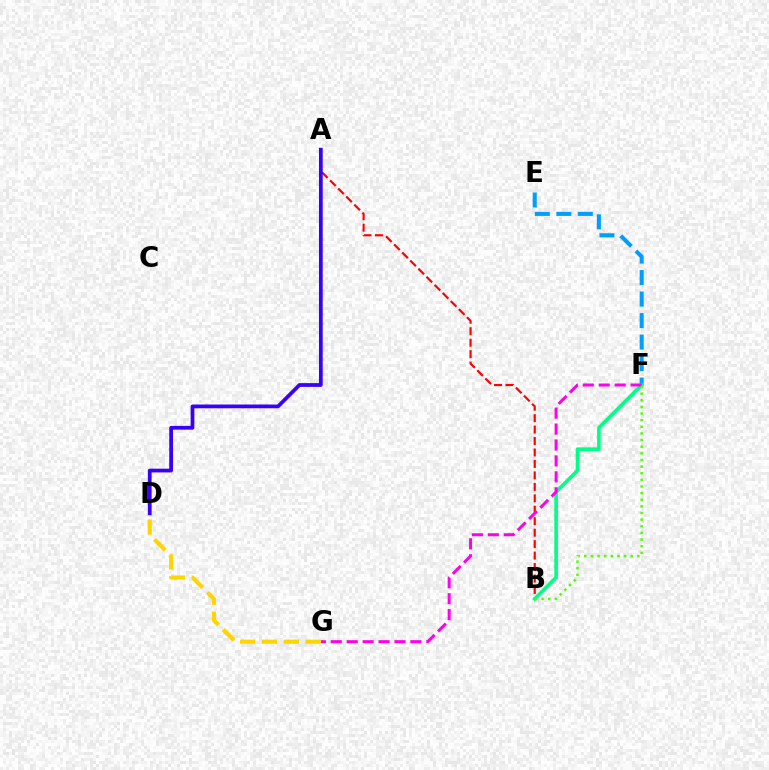{('A', 'B'): [{'color': '#ff0000', 'line_style': 'dashed', 'thickness': 1.56}], ('E', 'F'): [{'color': '#009eff', 'line_style': 'dashed', 'thickness': 2.92}], ('B', 'F'): [{'color': '#00ff86', 'line_style': 'solid', 'thickness': 2.6}, {'color': '#4fff00', 'line_style': 'dotted', 'thickness': 1.8}], ('A', 'D'): [{'color': '#3700ff', 'line_style': 'solid', 'thickness': 2.7}], ('F', 'G'): [{'color': '#ff00ed', 'line_style': 'dashed', 'thickness': 2.16}], ('D', 'G'): [{'color': '#ffd500', 'line_style': 'dashed', 'thickness': 2.97}]}